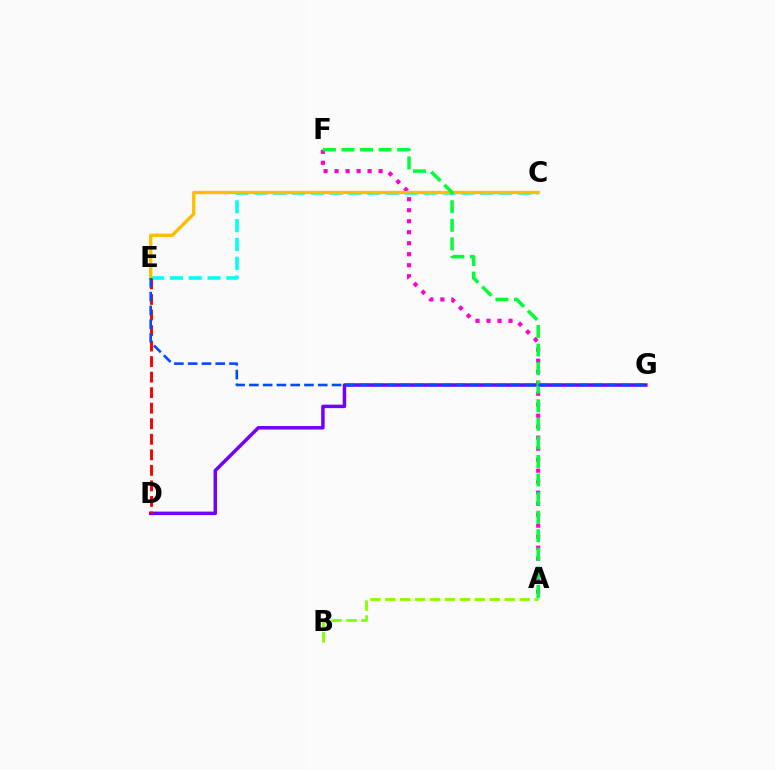{('C', 'E'): [{'color': '#00fff6', 'line_style': 'dashed', 'thickness': 2.56}, {'color': '#ffbd00', 'line_style': 'solid', 'thickness': 2.39}], ('A', 'F'): [{'color': '#ff00cf', 'line_style': 'dotted', 'thickness': 2.99}, {'color': '#00ff39', 'line_style': 'dashed', 'thickness': 2.52}], ('A', 'B'): [{'color': '#84ff00', 'line_style': 'dashed', 'thickness': 2.03}], ('D', 'G'): [{'color': '#7200ff', 'line_style': 'solid', 'thickness': 2.51}], ('D', 'E'): [{'color': '#ff0000', 'line_style': 'dashed', 'thickness': 2.11}], ('E', 'G'): [{'color': '#004bff', 'line_style': 'dashed', 'thickness': 1.87}]}